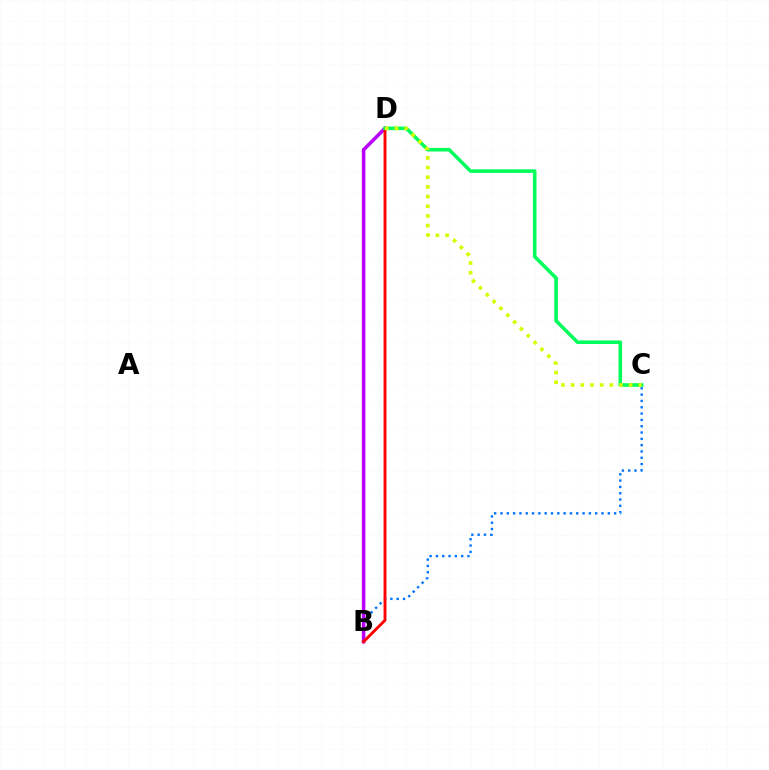{('B', 'C'): [{'color': '#0074ff', 'line_style': 'dotted', 'thickness': 1.72}], ('B', 'D'): [{'color': '#b900ff', 'line_style': 'solid', 'thickness': 2.54}, {'color': '#ff0000', 'line_style': 'solid', 'thickness': 2.09}], ('C', 'D'): [{'color': '#00ff5c', 'line_style': 'solid', 'thickness': 2.57}, {'color': '#d1ff00', 'line_style': 'dotted', 'thickness': 2.63}]}